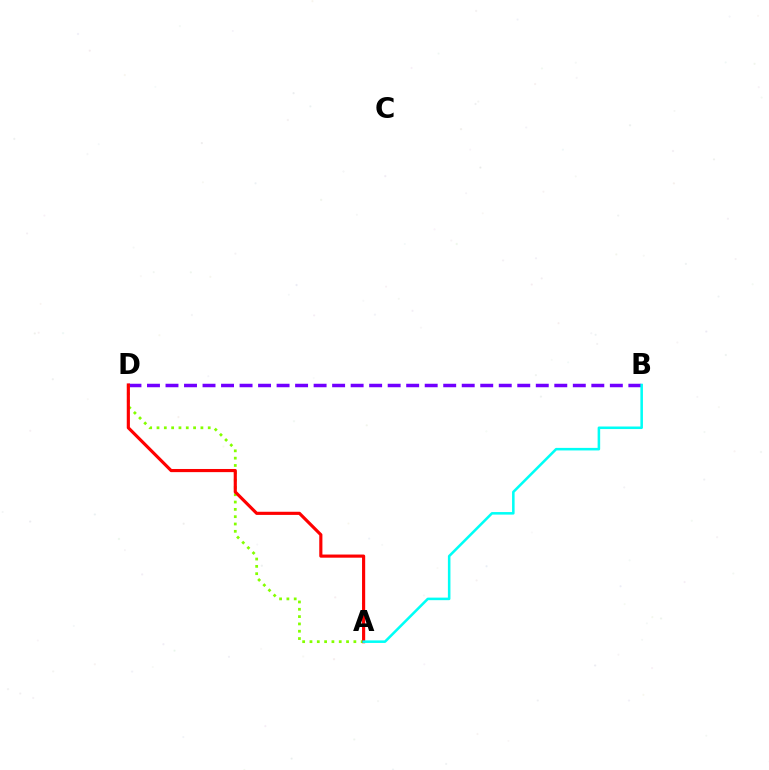{('B', 'D'): [{'color': '#7200ff', 'line_style': 'dashed', 'thickness': 2.52}], ('A', 'D'): [{'color': '#84ff00', 'line_style': 'dotted', 'thickness': 1.99}, {'color': '#ff0000', 'line_style': 'solid', 'thickness': 2.26}], ('A', 'B'): [{'color': '#00fff6', 'line_style': 'solid', 'thickness': 1.83}]}